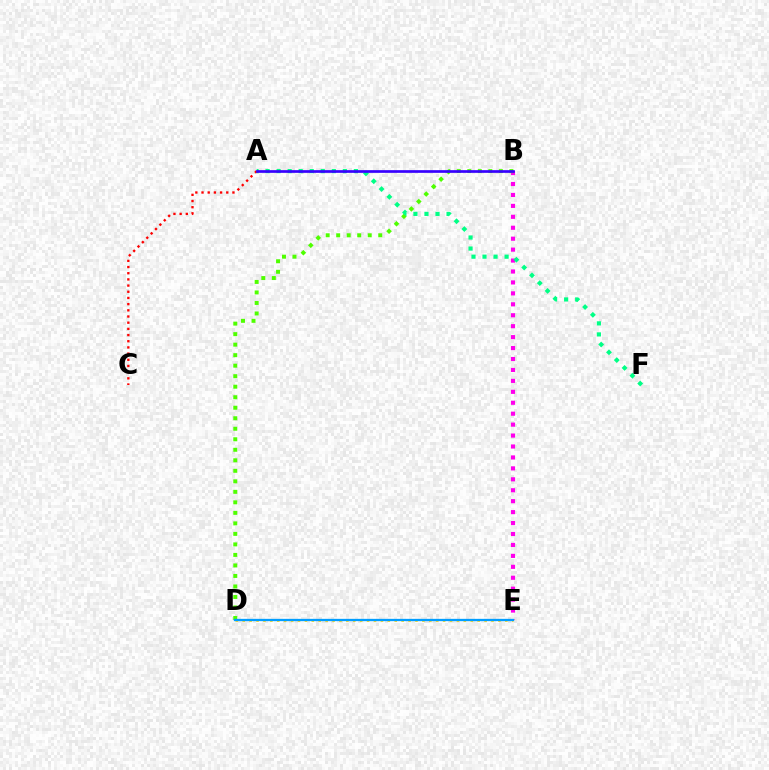{('B', 'E'): [{'color': '#ff00ed', 'line_style': 'dotted', 'thickness': 2.97}], ('B', 'D'): [{'color': '#4fff00', 'line_style': 'dotted', 'thickness': 2.86}], ('A', 'F'): [{'color': '#00ff86', 'line_style': 'dotted', 'thickness': 3.0}], ('D', 'E'): [{'color': '#ffd500', 'line_style': 'dotted', 'thickness': 1.88}, {'color': '#009eff', 'line_style': 'solid', 'thickness': 1.66}], ('A', 'C'): [{'color': '#ff0000', 'line_style': 'dotted', 'thickness': 1.68}], ('A', 'B'): [{'color': '#3700ff', 'line_style': 'solid', 'thickness': 1.93}]}